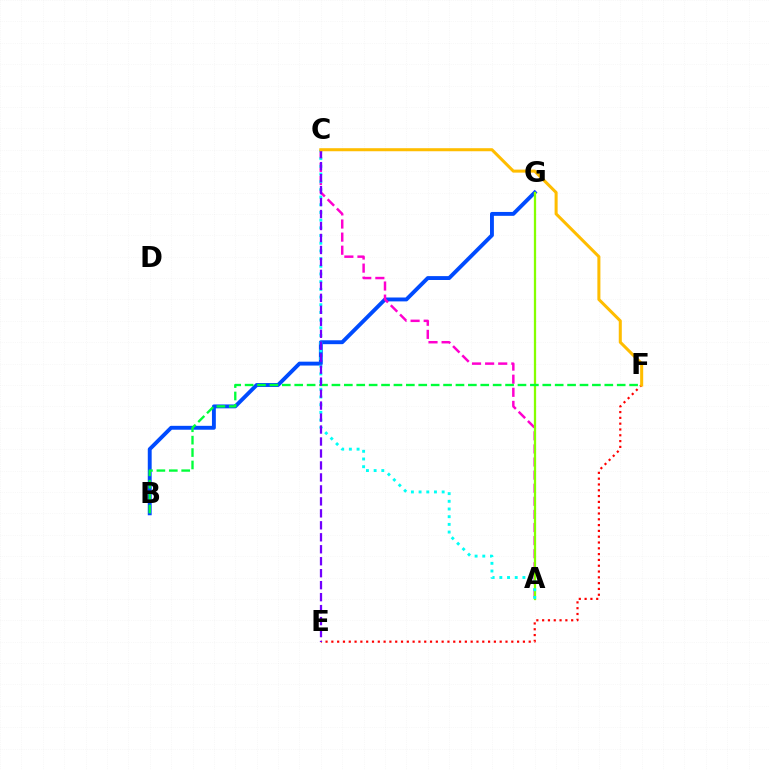{('B', 'G'): [{'color': '#004bff', 'line_style': 'solid', 'thickness': 2.8}], ('A', 'C'): [{'color': '#ff00cf', 'line_style': 'dashed', 'thickness': 1.78}, {'color': '#00fff6', 'line_style': 'dotted', 'thickness': 2.09}], ('A', 'G'): [{'color': '#84ff00', 'line_style': 'solid', 'thickness': 1.64}], ('E', 'F'): [{'color': '#ff0000', 'line_style': 'dotted', 'thickness': 1.58}], ('B', 'F'): [{'color': '#00ff39', 'line_style': 'dashed', 'thickness': 1.68}], ('C', 'E'): [{'color': '#7200ff', 'line_style': 'dashed', 'thickness': 1.63}], ('C', 'F'): [{'color': '#ffbd00', 'line_style': 'solid', 'thickness': 2.19}]}